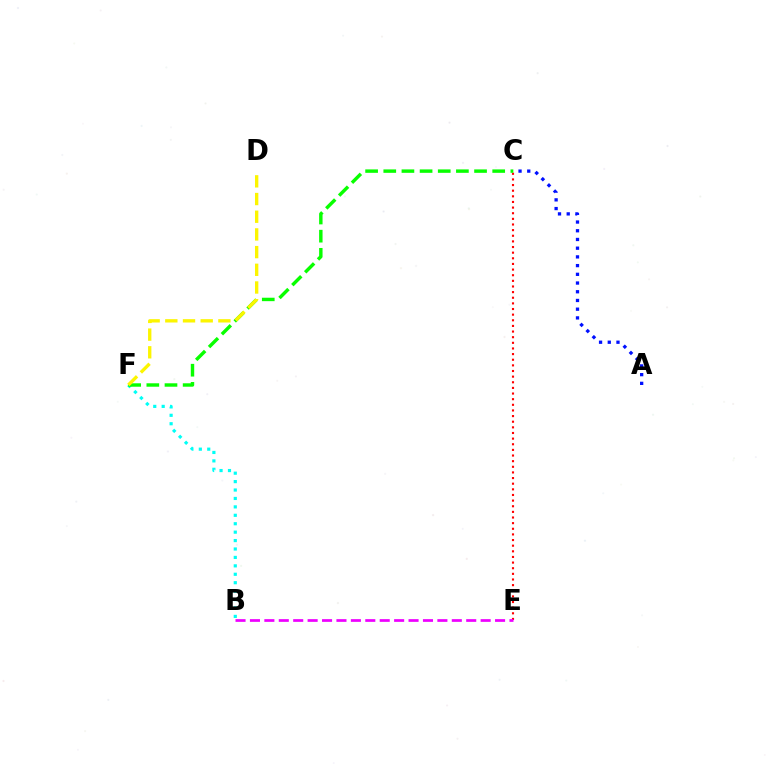{('C', 'E'): [{'color': '#ff0000', 'line_style': 'dotted', 'thickness': 1.53}], ('B', 'F'): [{'color': '#00fff6', 'line_style': 'dotted', 'thickness': 2.29}], ('A', 'C'): [{'color': '#0010ff', 'line_style': 'dotted', 'thickness': 2.37}], ('C', 'F'): [{'color': '#08ff00', 'line_style': 'dashed', 'thickness': 2.47}], ('D', 'F'): [{'color': '#fcf500', 'line_style': 'dashed', 'thickness': 2.4}], ('B', 'E'): [{'color': '#ee00ff', 'line_style': 'dashed', 'thickness': 1.96}]}